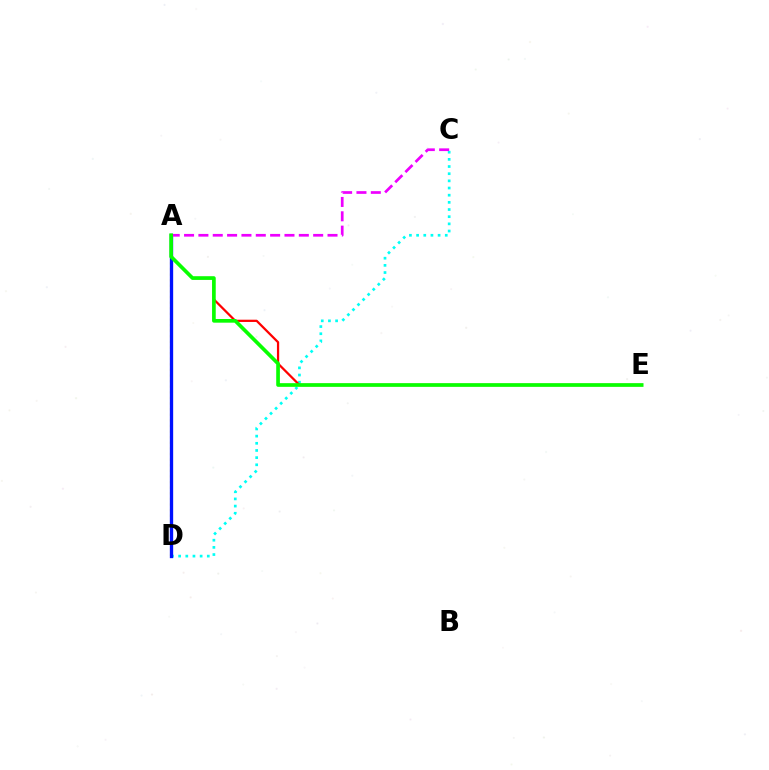{('A', 'D'): [{'color': '#fcf500', 'line_style': 'dotted', 'thickness': 1.52}, {'color': '#0010ff', 'line_style': 'solid', 'thickness': 2.4}], ('C', 'D'): [{'color': '#00fff6', 'line_style': 'dotted', 'thickness': 1.95}], ('A', 'E'): [{'color': '#ff0000', 'line_style': 'solid', 'thickness': 1.62}, {'color': '#08ff00', 'line_style': 'solid', 'thickness': 2.65}], ('A', 'C'): [{'color': '#ee00ff', 'line_style': 'dashed', 'thickness': 1.95}]}